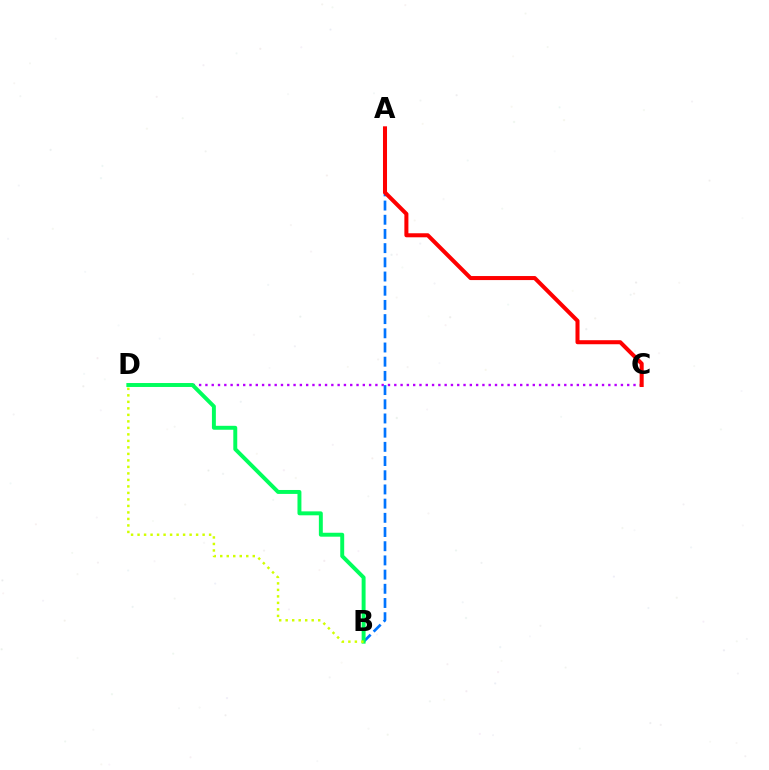{('A', 'B'): [{'color': '#0074ff', 'line_style': 'dashed', 'thickness': 1.93}], ('C', 'D'): [{'color': '#b900ff', 'line_style': 'dotted', 'thickness': 1.71}], ('A', 'C'): [{'color': '#ff0000', 'line_style': 'solid', 'thickness': 2.9}], ('B', 'D'): [{'color': '#00ff5c', 'line_style': 'solid', 'thickness': 2.83}, {'color': '#d1ff00', 'line_style': 'dotted', 'thickness': 1.77}]}